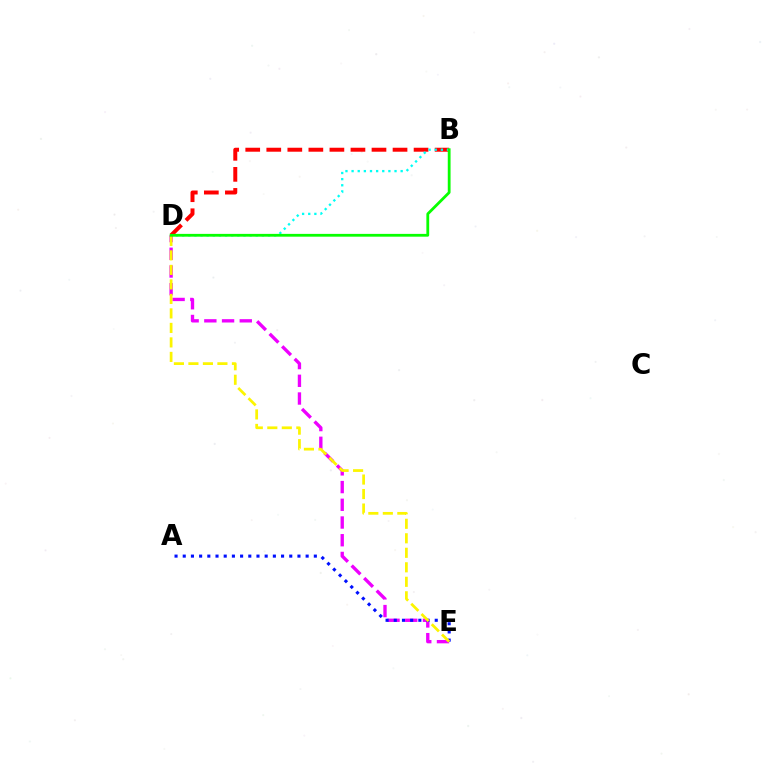{('B', 'D'): [{'color': '#ff0000', 'line_style': 'dashed', 'thickness': 2.86}, {'color': '#00fff6', 'line_style': 'dotted', 'thickness': 1.67}, {'color': '#08ff00', 'line_style': 'solid', 'thickness': 2.01}], ('D', 'E'): [{'color': '#ee00ff', 'line_style': 'dashed', 'thickness': 2.41}, {'color': '#fcf500', 'line_style': 'dashed', 'thickness': 1.97}], ('A', 'E'): [{'color': '#0010ff', 'line_style': 'dotted', 'thickness': 2.23}]}